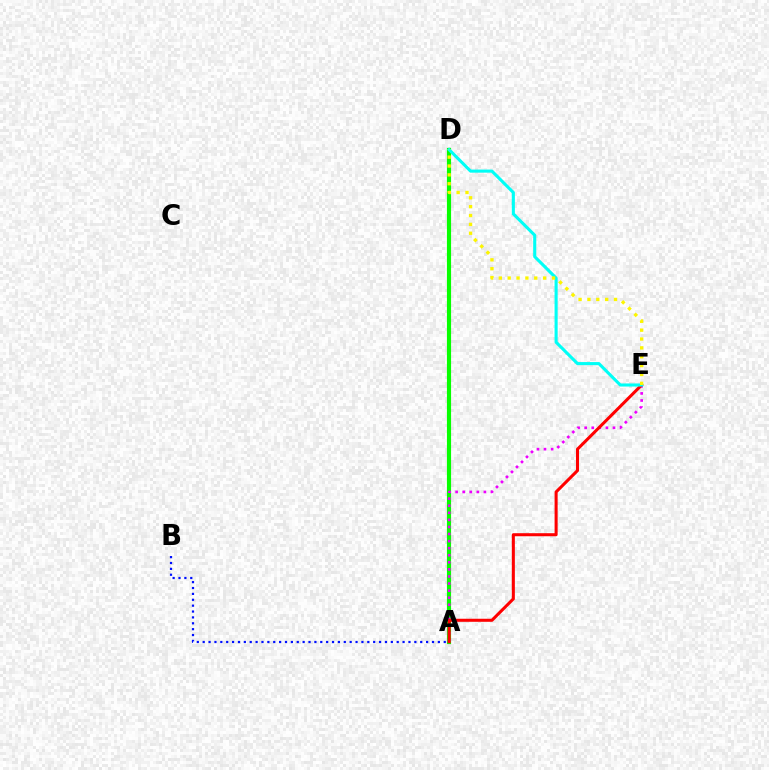{('A', 'D'): [{'color': '#08ff00', 'line_style': 'solid', 'thickness': 2.99}], ('A', 'B'): [{'color': '#0010ff', 'line_style': 'dotted', 'thickness': 1.6}], ('A', 'E'): [{'color': '#ee00ff', 'line_style': 'dotted', 'thickness': 1.92}, {'color': '#ff0000', 'line_style': 'solid', 'thickness': 2.19}], ('D', 'E'): [{'color': '#00fff6', 'line_style': 'solid', 'thickness': 2.23}, {'color': '#fcf500', 'line_style': 'dotted', 'thickness': 2.41}]}